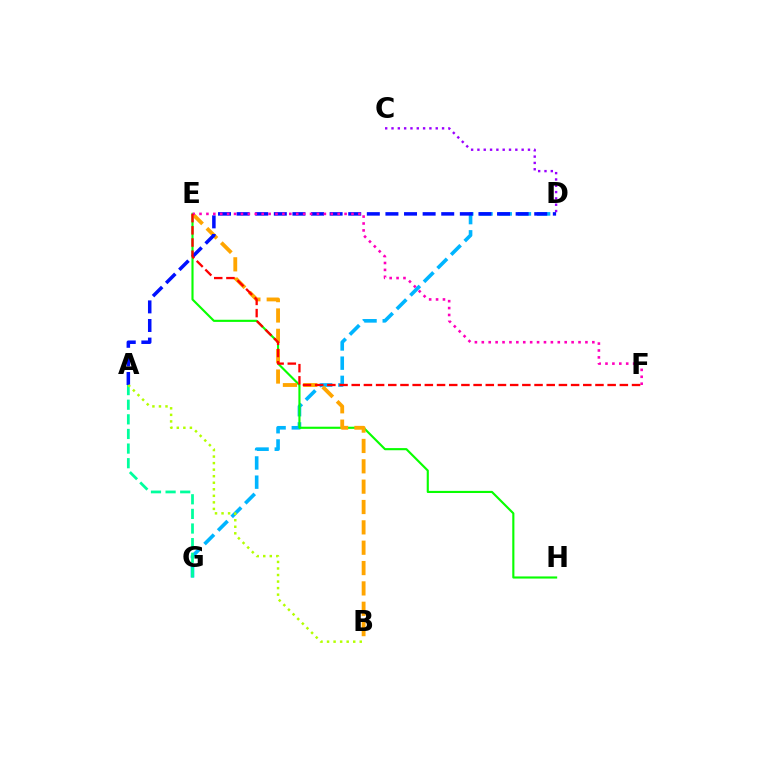{('D', 'G'): [{'color': '#00b5ff', 'line_style': 'dashed', 'thickness': 2.61}], ('A', 'G'): [{'color': '#00ff9d', 'line_style': 'dashed', 'thickness': 1.99}], ('E', 'H'): [{'color': '#08ff00', 'line_style': 'solid', 'thickness': 1.53}], ('C', 'D'): [{'color': '#9b00ff', 'line_style': 'dotted', 'thickness': 1.72}], ('B', 'E'): [{'color': '#ffa500', 'line_style': 'dashed', 'thickness': 2.76}], ('A', 'D'): [{'color': '#0010ff', 'line_style': 'dashed', 'thickness': 2.53}], ('E', 'F'): [{'color': '#ff00bd', 'line_style': 'dotted', 'thickness': 1.88}, {'color': '#ff0000', 'line_style': 'dashed', 'thickness': 1.66}], ('A', 'B'): [{'color': '#b3ff00', 'line_style': 'dotted', 'thickness': 1.78}]}